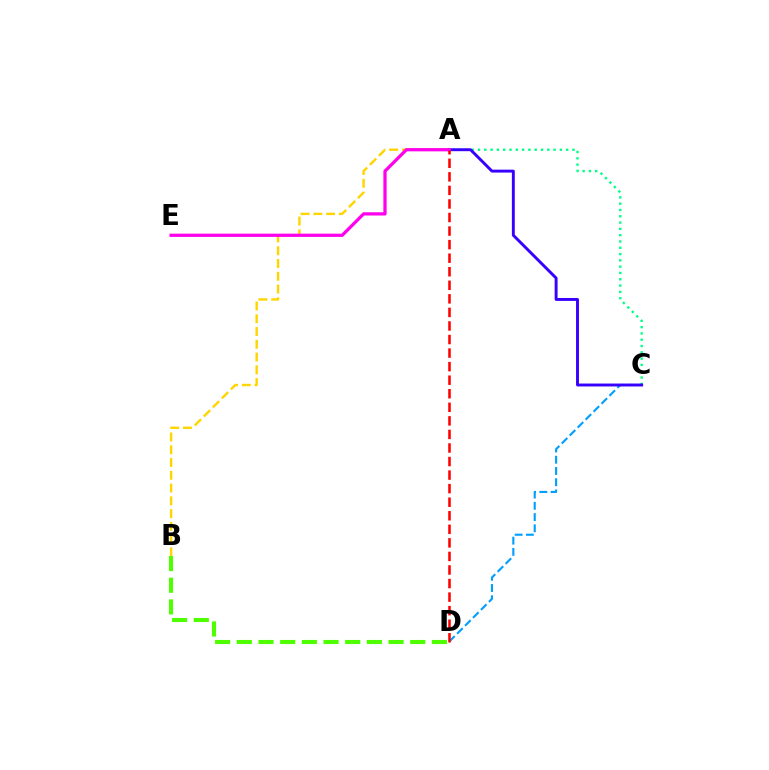{('B', 'D'): [{'color': '#4fff00', 'line_style': 'dashed', 'thickness': 2.95}], ('A', 'C'): [{'color': '#00ff86', 'line_style': 'dotted', 'thickness': 1.71}, {'color': '#3700ff', 'line_style': 'solid', 'thickness': 2.1}], ('C', 'D'): [{'color': '#009eff', 'line_style': 'dashed', 'thickness': 1.53}], ('A', 'B'): [{'color': '#ffd500', 'line_style': 'dashed', 'thickness': 1.73}], ('A', 'E'): [{'color': '#ff00ed', 'line_style': 'solid', 'thickness': 2.34}], ('A', 'D'): [{'color': '#ff0000', 'line_style': 'dashed', 'thickness': 1.84}]}